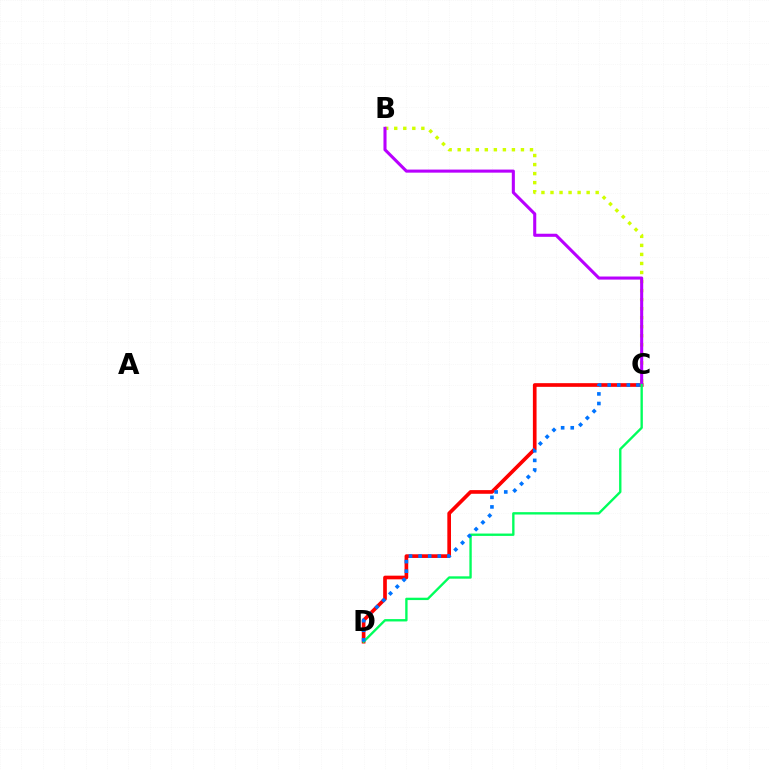{('C', 'D'): [{'color': '#ff0000', 'line_style': 'solid', 'thickness': 2.64}, {'color': '#00ff5c', 'line_style': 'solid', 'thickness': 1.7}, {'color': '#0074ff', 'line_style': 'dotted', 'thickness': 2.61}], ('B', 'C'): [{'color': '#d1ff00', 'line_style': 'dotted', 'thickness': 2.46}, {'color': '#b900ff', 'line_style': 'solid', 'thickness': 2.21}]}